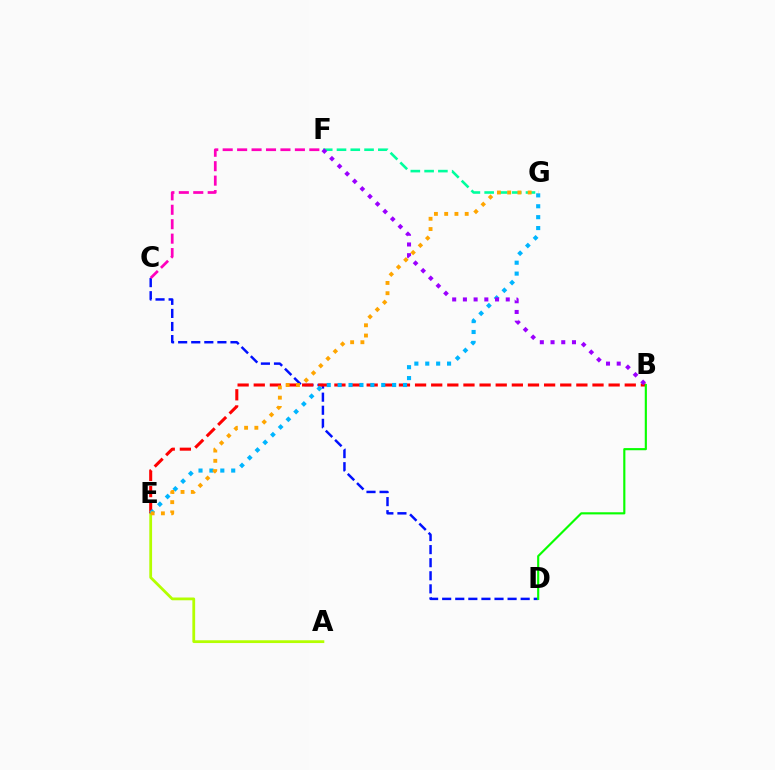{('C', 'D'): [{'color': '#0010ff', 'line_style': 'dashed', 'thickness': 1.78}], ('A', 'E'): [{'color': '#b3ff00', 'line_style': 'solid', 'thickness': 2.0}], ('B', 'E'): [{'color': '#ff0000', 'line_style': 'dashed', 'thickness': 2.19}], ('E', 'G'): [{'color': '#00b5ff', 'line_style': 'dotted', 'thickness': 2.96}, {'color': '#ffa500', 'line_style': 'dotted', 'thickness': 2.79}], ('B', 'D'): [{'color': '#08ff00', 'line_style': 'solid', 'thickness': 1.54}], ('C', 'F'): [{'color': '#ff00bd', 'line_style': 'dashed', 'thickness': 1.96}], ('F', 'G'): [{'color': '#00ff9d', 'line_style': 'dashed', 'thickness': 1.87}], ('B', 'F'): [{'color': '#9b00ff', 'line_style': 'dotted', 'thickness': 2.91}]}